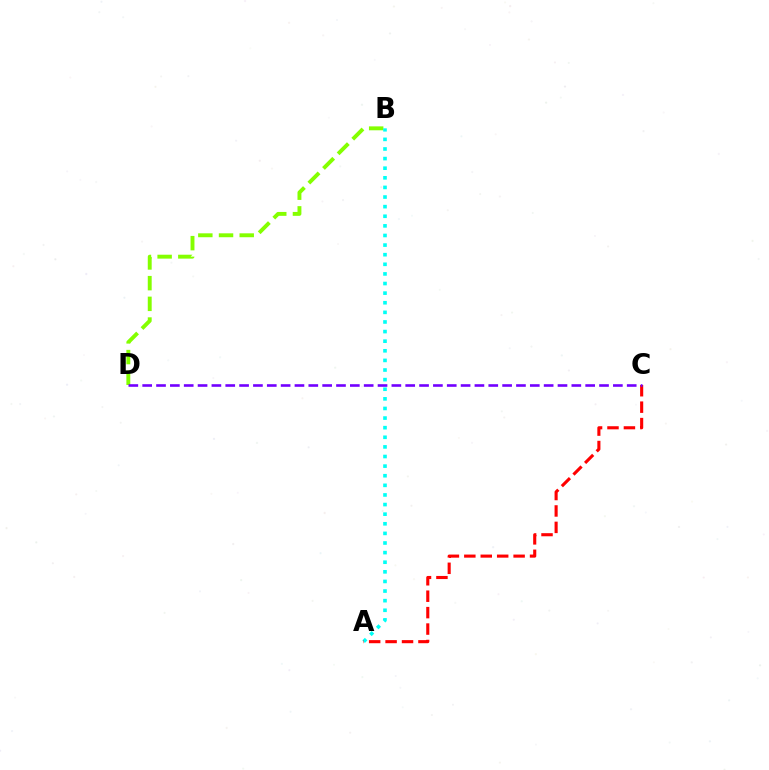{('B', 'D'): [{'color': '#84ff00', 'line_style': 'dashed', 'thickness': 2.81}], ('A', 'B'): [{'color': '#00fff6', 'line_style': 'dotted', 'thickness': 2.61}], ('A', 'C'): [{'color': '#ff0000', 'line_style': 'dashed', 'thickness': 2.23}], ('C', 'D'): [{'color': '#7200ff', 'line_style': 'dashed', 'thickness': 1.88}]}